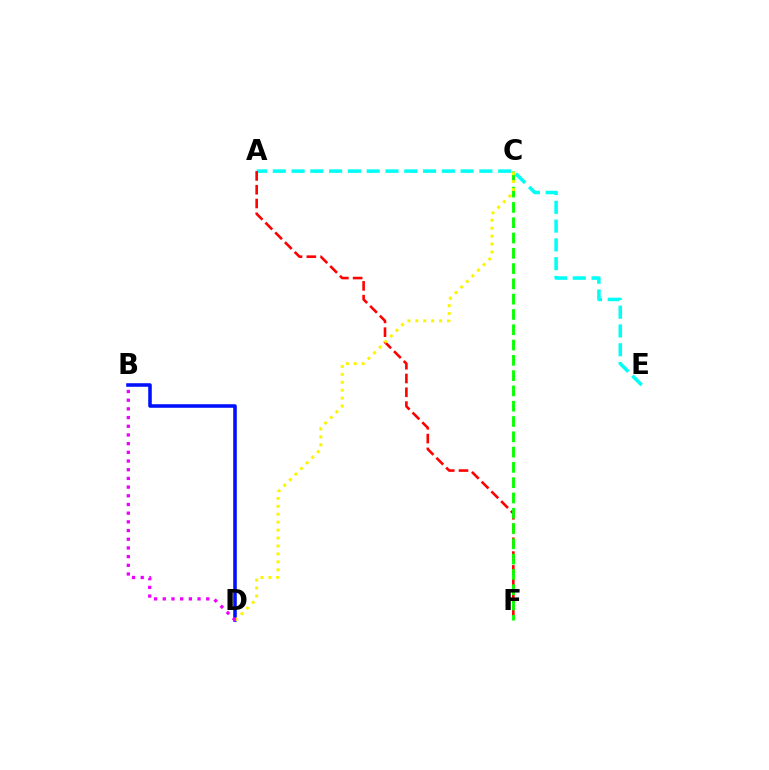{('A', 'E'): [{'color': '#00fff6', 'line_style': 'dashed', 'thickness': 2.55}], ('A', 'F'): [{'color': '#ff0000', 'line_style': 'dashed', 'thickness': 1.87}], ('C', 'F'): [{'color': '#08ff00', 'line_style': 'dashed', 'thickness': 2.08}], ('B', 'D'): [{'color': '#0010ff', 'line_style': 'solid', 'thickness': 2.56}, {'color': '#ee00ff', 'line_style': 'dotted', 'thickness': 2.36}], ('C', 'D'): [{'color': '#fcf500', 'line_style': 'dotted', 'thickness': 2.15}]}